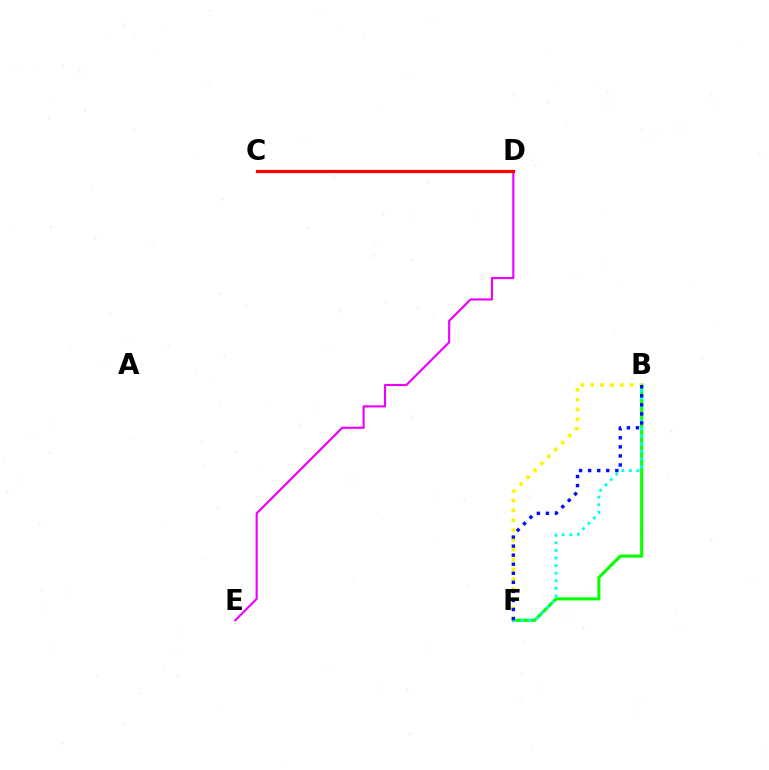{('D', 'E'): [{'color': '#ee00ff', 'line_style': 'solid', 'thickness': 1.54}], ('B', 'F'): [{'color': '#08ff00', 'line_style': 'solid', 'thickness': 2.22}, {'color': '#00fff6', 'line_style': 'dotted', 'thickness': 2.06}, {'color': '#fcf500', 'line_style': 'dotted', 'thickness': 2.67}, {'color': '#0010ff', 'line_style': 'dotted', 'thickness': 2.46}], ('C', 'D'): [{'color': '#ff0000', 'line_style': 'solid', 'thickness': 2.29}]}